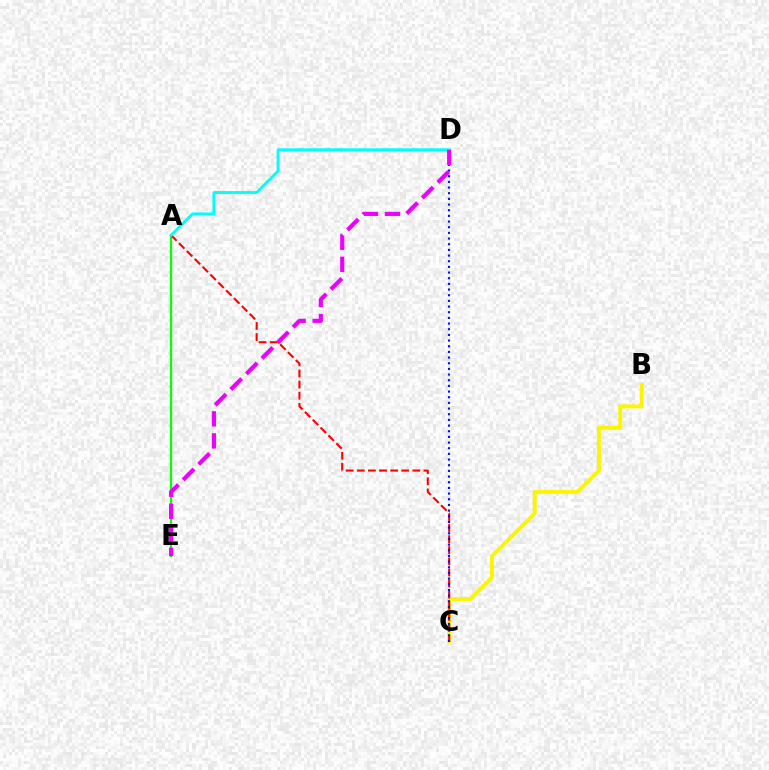{('B', 'C'): [{'color': '#fcf500', 'line_style': 'solid', 'thickness': 2.83}], ('A', 'E'): [{'color': '#08ff00', 'line_style': 'solid', 'thickness': 1.63}], ('A', 'C'): [{'color': '#ff0000', 'line_style': 'dashed', 'thickness': 1.51}], ('C', 'D'): [{'color': '#0010ff', 'line_style': 'dotted', 'thickness': 1.54}], ('A', 'D'): [{'color': '#00fff6', 'line_style': 'solid', 'thickness': 2.05}], ('D', 'E'): [{'color': '#ee00ff', 'line_style': 'dashed', 'thickness': 2.99}]}